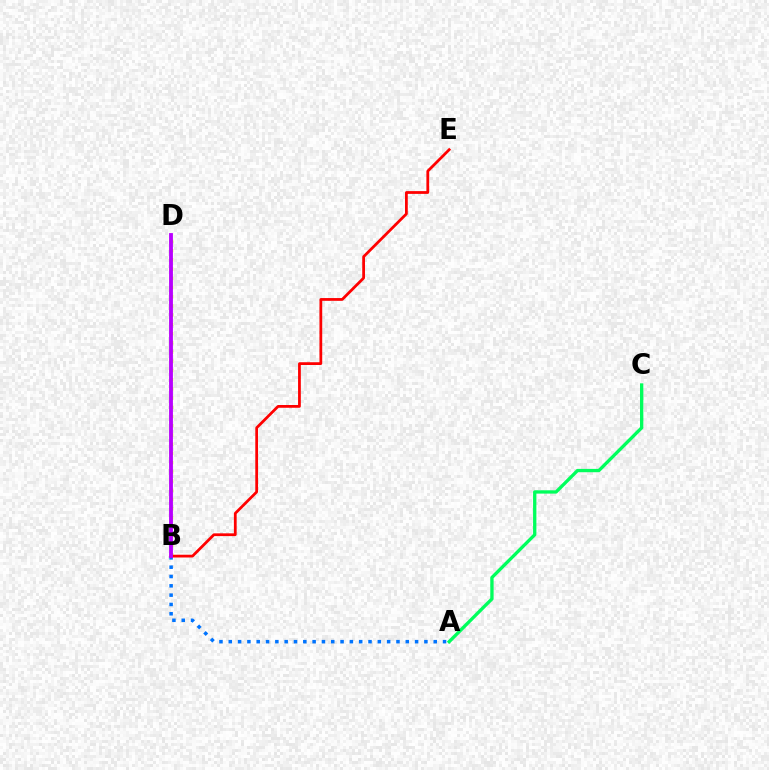{('B', 'D'): [{'color': '#d1ff00', 'line_style': 'dotted', 'thickness': 2.5}, {'color': '#b900ff', 'line_style': 'solid', 'thickness': 2.76}], ('A', 'B'): [{'color': '#0074ff', 'line_style': 'dotted', 'thickness': 2.53}], ('B', 'E'): [{'color': '#ff0000', 'line_style': 'solid', 'thickness': 1.99}], ('A', 'C'): [{'color': '#00ff5c', 'line_style': 'solid', 'thickness': 2.39}]}